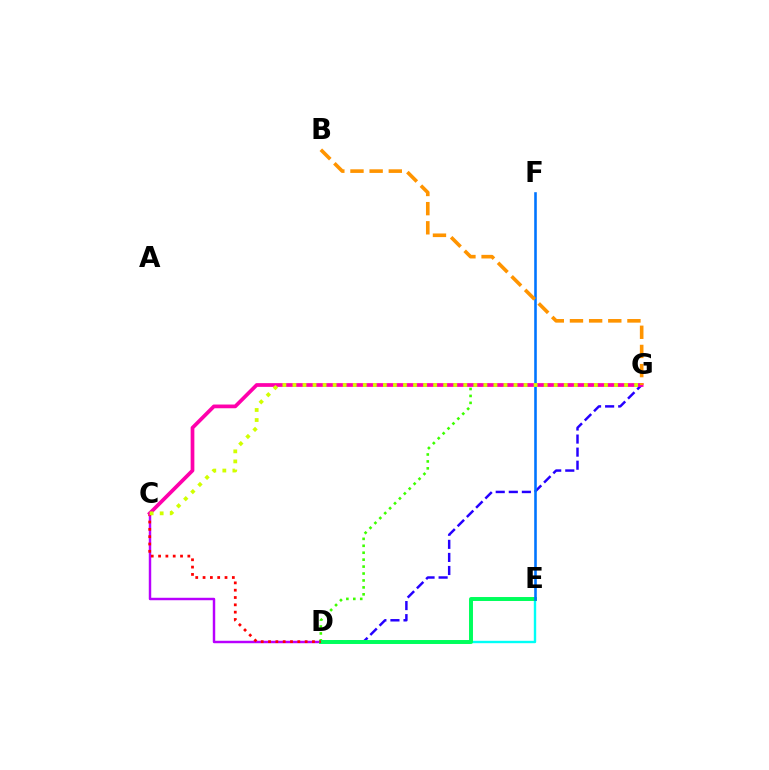{('D', 'G'): [{'color': '#3dff00', 'line_style': 'dotted', 'thickness': 1.88}, {'color': '#2500ff', 'line_style': 'dashed', 'thickness': 1.78}], ('D', 'E'): [{'color': '#00fff6', 'line_style': 'solid', 'thickness': 1.73}, {'color': '#00ff5c', 'line_style': 'solid', 'thickness': 2.85}], ('C', 'D'): [{'color': '#b900ff', 'line_style': 'solid', 'thickness': 1.77}, {'color': '#ff0000', 'line_style': 'dotted', 'thickness': 1.99}], ('C', 'G'): [{'color': '#ff00ac', 'line_style': 'solid', 'thickness': 2.68}, {'color': '#d1ff00', 'line_style': 'dotted', 'thickness': 2.73}], ('E', 'F'): [{'color': '#0074ff', 'line_style': 'solid', 'thickness': 1.87}], ('B', 'G'): [{'color': '#ff9400', 'line_style': 'dashed', 'thickness': 2.6}]}